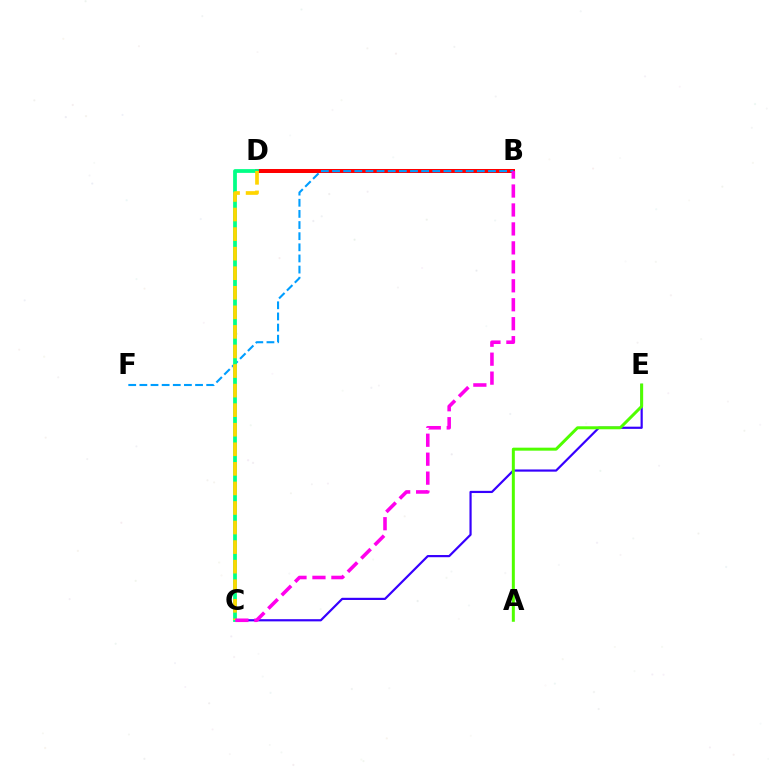{('C', 'E'): [{'color': '#3700ff', 'line_style': 'solid', 'thickness': 1.58}], ('B', 'D'): [{'color': '#ff0000', 'line_style': 'solid', 'thickness': 2.88}], ('B', 'F'): [{'color': '#009eff', 'line_style': 'dashed', 'thickness': 1.51}], ('A', 'E'): [{'color': '#4fff00', 'line_style': 'solid', 'thickness': 2.16}], ('C', 'D'): [{'color': '#00ff86', 'line_style': 'solid', 'thickness': 2.71}, {'color': '#ffd500', 'line_style': 'dashed', 'thickness': 2.66}], ('B', 'C'): [{'color': '#ff00ed', 'line_style': 'dashed', 'thickness': 2.58}]}